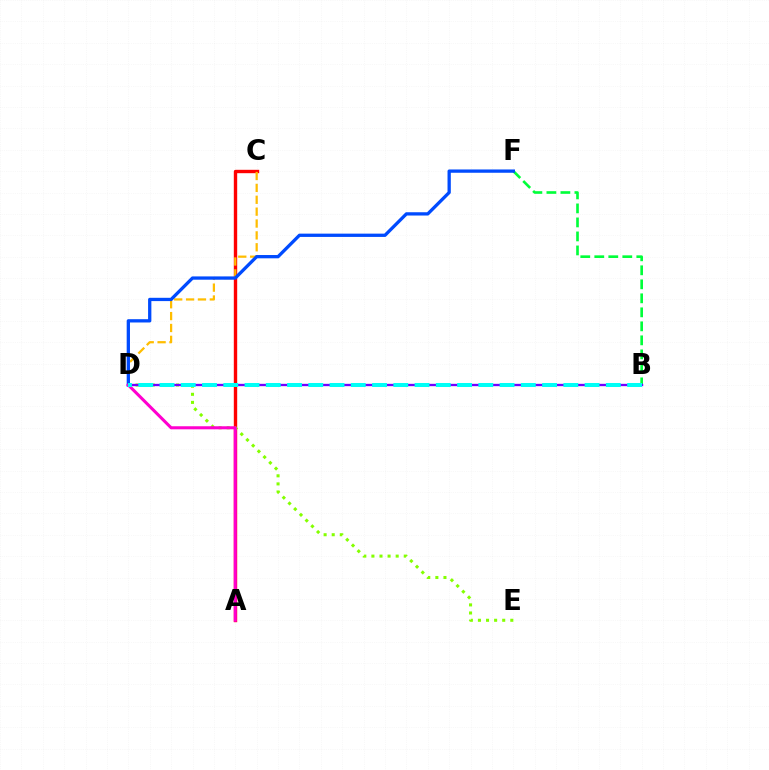{('A', 'C'): [{'color': '#ff0000', 'line_style': 'solid', 'thickness': 2.44}], ('C', 'D'): [{'color': '#ffbd00', 'line_style': 'dashed', 'thickness': 1.61}], ('B', 'F'): [{'color': '#00ff39', 'line_style': 'dashed', 'thickness': 1.9}], ('D', 'F'): [{'color': '#004bff', 'line_style': 'solid', 'thickness': 2.37}], ('D', 'E'): [{'color': '#84ff00', 'line_style': 'dotted', 'thickness': 2.2}], ('B', 'D'): [{'color': '#7200ff', 'line_style': 'solid', 'thickness': 1.69}, {'color': '#00fff6', 'line_style': 'dashed', 'thickness': 2.89}], ('A', 'D'): [{'color': '#ff00cf', 'line_style': 'solid', 'thickness': 2.2}]}